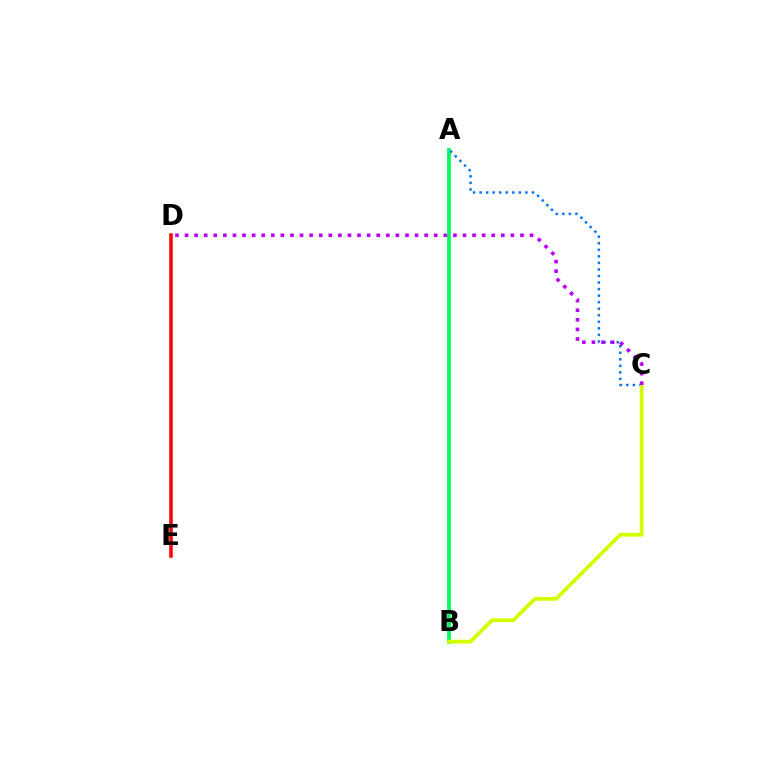{('A', 'B'): [{'color': '#00ff5c', 'line_style': 'solid', 'thickness': 2.71}], ('A', 'C'): [{'color': '#0074ff', 'line_style': 'dotted', 'thickness': 1.78}], ('B', 'C'): [{'color': '#d1ff00', 'line_style': 'solid', 'thickness': 2.73}], ('C', 'D'): [{'color': '#b900ff', 'line_style': 'dotted', 'thickness': 2.6}], ('D', 'E'): [{'color': '#ff0000', 'line_style': 'solid', 'thickness': 2.52}]}